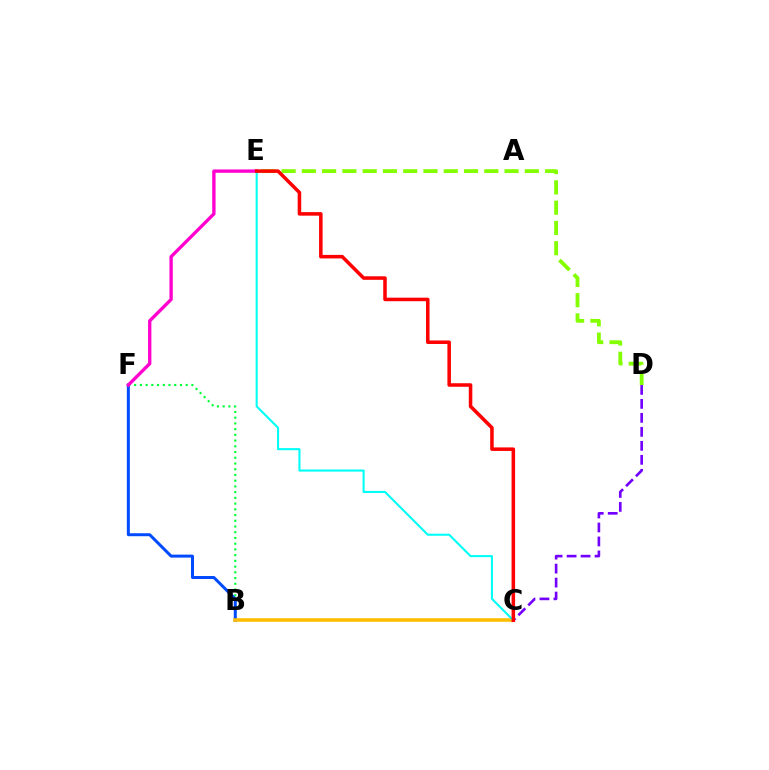{('B', 'F'): [{'color': '#00ff39', 'line_style': 'dotted', 'thickness': 1.56}, {'color': '#004bff', 'line_style': 'solid', 'thickness': 2.16}], ('E', 'F'): [{'color': '#ff00cf', 'line_style': 'solid', 'thickness': 2.4}], ('B', 'C'): [{'color': '#ffbd00', 'line_style': 'solid', 'thickness': 2.58}], ('C', 'E'): [{'color': '#00fff6', 'line_style': 'solid', 'thickness': 1.5}, {'color': '#ff0000', 'line_style': 'solid', 'thickness': 2.54}], ('D', 'E'): [{'color': '#84ff00', 'line_style': 'dashed', 'thickness': 2.75}], ('C', 'D'): [{'color': '#7200ff', 'line_style': 'dashed', 'thickness': 1.9}]}